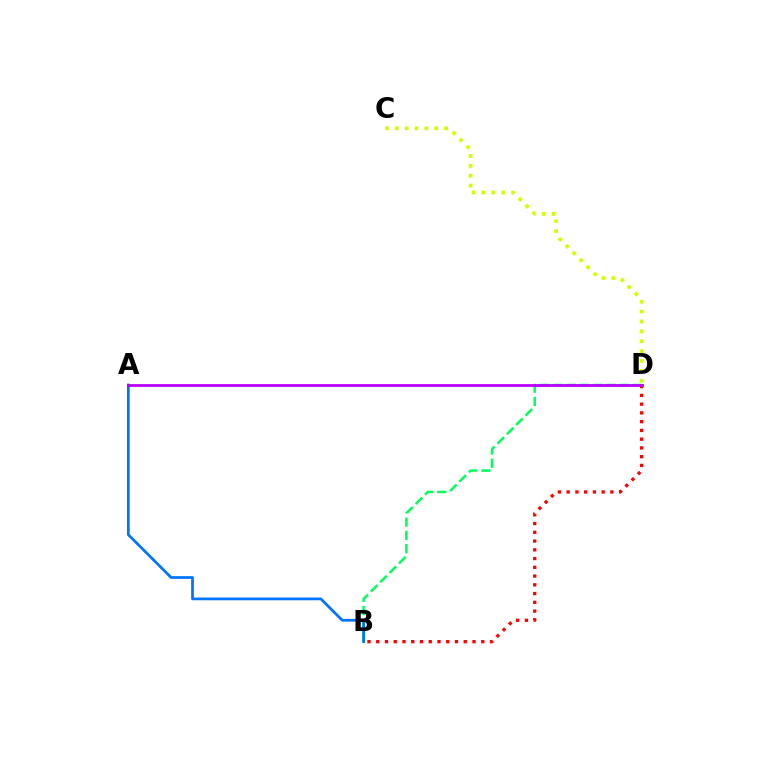{('C', 'D'): [{'color': '#d1ff00', 'line_style': 'dotted', 'thickness': 2.68}], ('B', 'D'): [{'color': '#00ff5c', 'line_style': 'dashed', 'thickness': 1.8}, {'color': '#ff0000', 'line_style': 'dotted', 'thickness': 2.38}], ('A', 'B'): [{'color': '#0074ff', 'line_style': 'solid', 'thickness': 1.97}], ('A', 'D'): [{'color': '#b900ff', 'line_style': 'solid', 'thickness': 2.01}]}